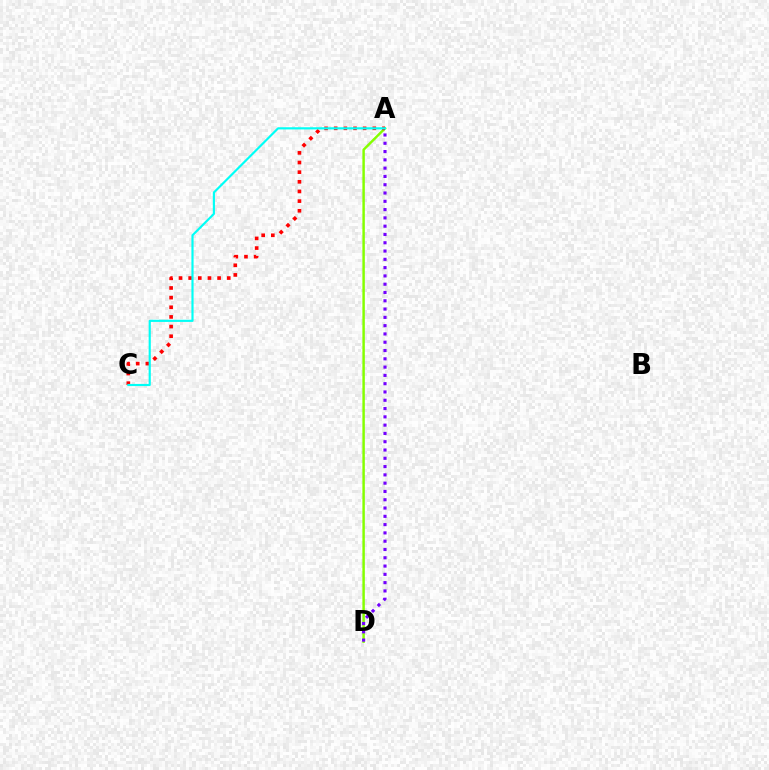{('A', 'D'): [{'color': '#84ff00', 'line_style': 'solid', 'thickness': 1.77}, {'color': '#7200ff', 'line_style': 'dotted', 'thickness': 2.25}], ('A', 'C'): [{'color': '#ff0000', 'line_style': 'dotted', 'thickness': 2.62}, {'color': '#00fff6', 'line_style': 'solid', 'thickness': 1.56}]}